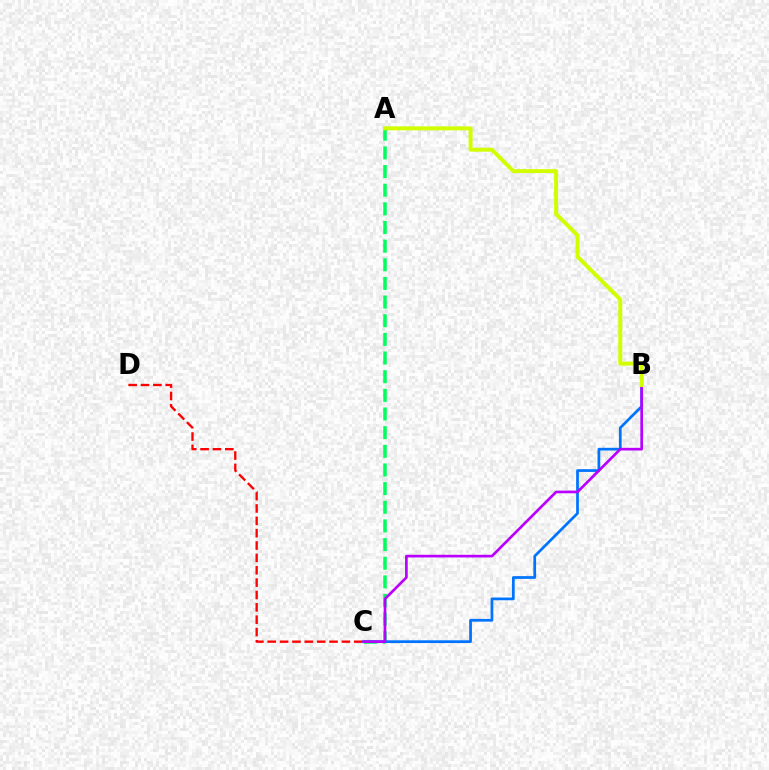{('A', 'C'): [{'color': '#00ff5c', 'line_style': 'dashed', 'thickness': 2.53}], ('C', 'D'): [{'color': '#ff0000', 'line_style': 'dashed', 'thickness': 1.68}], ('B', 'C'): [{'color': '#0074ff', 'line_style': 'solid', 'thickness': 1.97}, {'color': '#b900ff', 'line_style': 'solid', 'thickness': 1.92}], ('A', 'B'): [{'color': '#d1ff00', 'line_style': 'solid', 'thickness': 2.85}]}